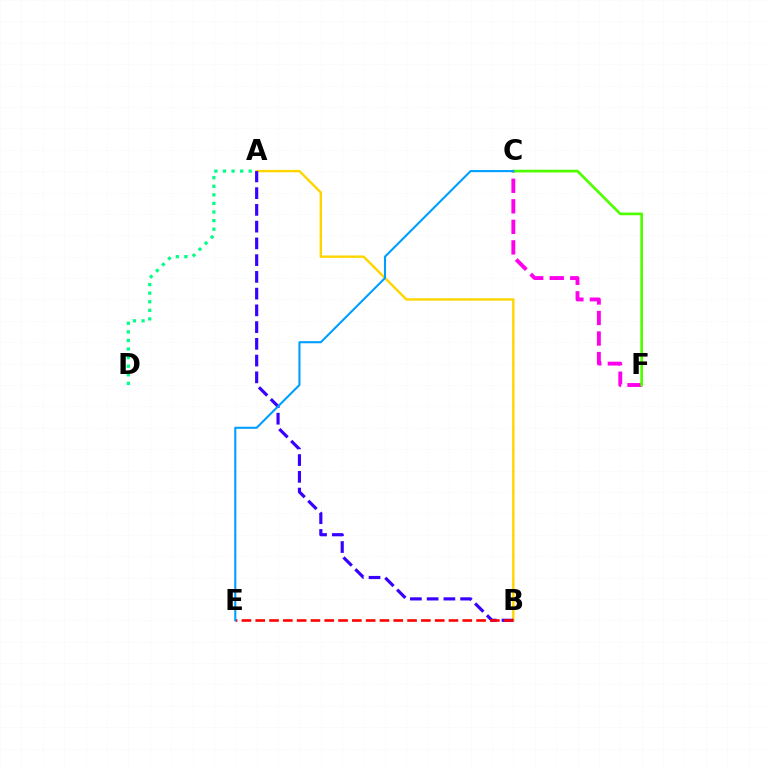{('C', 'F'): [{'color': '#ff00ed', 'line_style': 'dashed', 'thickness': 2.79}, {'color': '#4fff00', 'line_style': 'solid', 'thickness': 1.95}], ('A', 'D'): [{'color': '#00ff86', 'line_style': 'dotted', 'thickness': 2.33}], ('A', 'B'): [{'color': '#ffd500', 'line_style': 'solid', 'thickness': 1.73}, {'color': '#3700ff', 'line_style': 'dashed', 'thickness': 2.27}], ('B', 'E'): [{'color': '#ff0000', 'line_style': 'dashed', 'thickness': 1.88}], ('C', 'E'): [{'color': '#009eff', 'line_style': 'solid', 'thickness': 1.51}]}